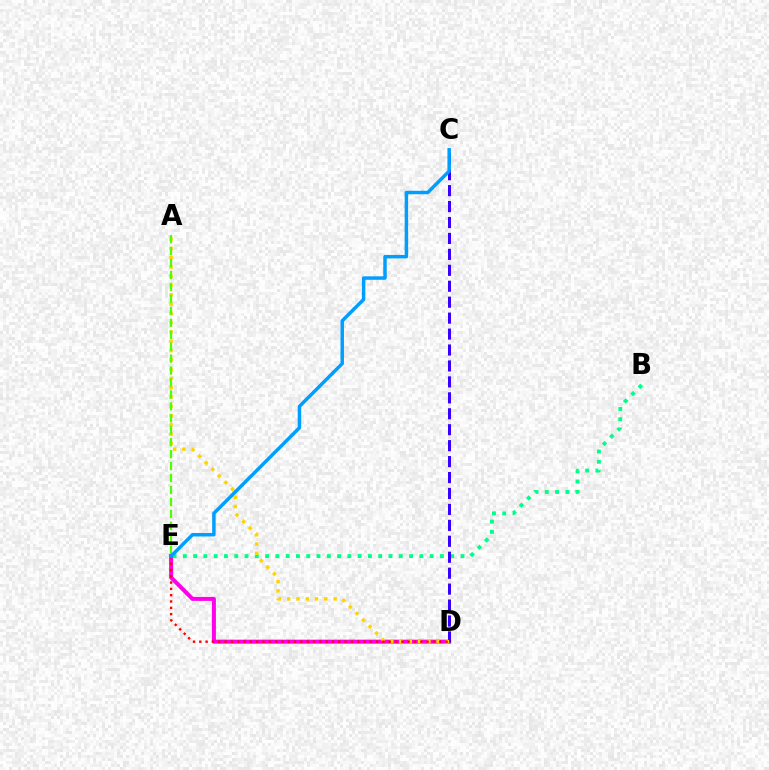{('D', 'E'): [{'color': '#ff00ed', 'line_style': 'solid', 'thickness': 2.89}, {'color': '#ff0000', 'line_style': 'dotted', 'thickness': 1.72}], ('B', 'E'): [{'color': '#00ff86', 'line_style': 'dotted', 'thickness': 2.79}], ('C', 'D'): [{'color': '#3700ff', 'line_style': 'dashed', 'thickness': 2.17}], ('A', 'D'): [{'color': '#ffd500', 'line_style': 'dotted', 'thickness': 2.52}], ('A', 'E'): [{'color': '#4fff00', 'line_style': 'dashed', 'thickness': 1.62}], ('C', 'E'): [{'color': '#009eff', 'line_style': 'solid', 'thickness': 2.5}]}